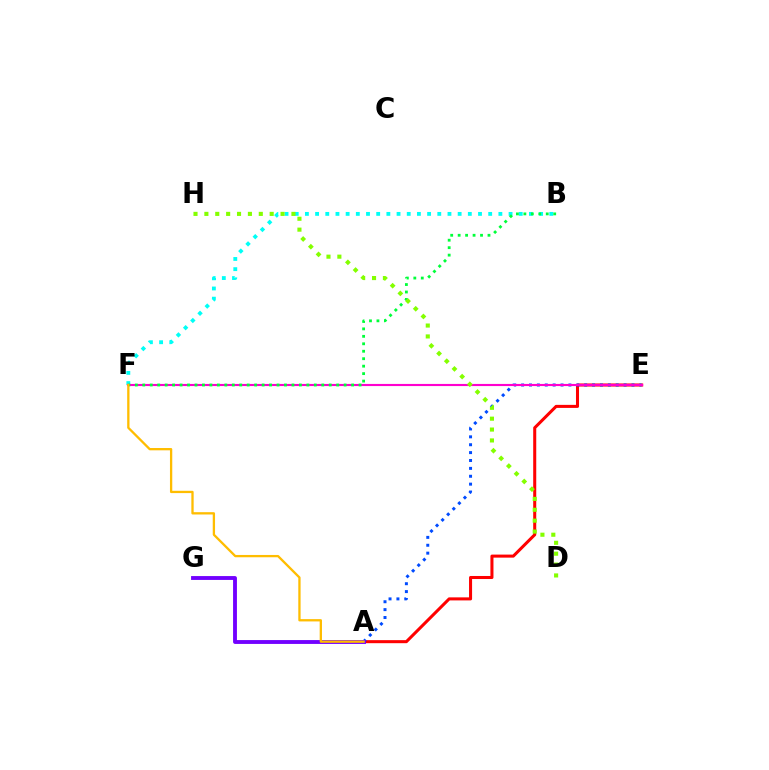{('A', 'E'): [{'color': '#ff0000', 'line_style': 'solid', 'thickness': 2.19}, {'color': '#004bff', 'line_style': 'dotted', 'thickness': 2.14}], ('B', 'F'): [{'color': '#00fff6', 'line_style': 'dotted', 'thickness': 2.77}, {'color': '#00ff39', 'line_style': 'dotted', 'thickness': 2.03}], ('E', 'F'): [{'color': '#ff00cf', 'line_style': 'solid', 'thickness': 1.53}], ('A', 'G'): [{'color': '#7200ff', 'line_style': 'solid', 'thickness': 2.78}], ('D', 'H'): [{'color': '#84ff00', 'line_style': 'dotted', 'thickness': 2.96}], ('A', 'F'): [{'color': '#ffbd00', 'line_style': 'solid', 'thickness': 1.66}]}